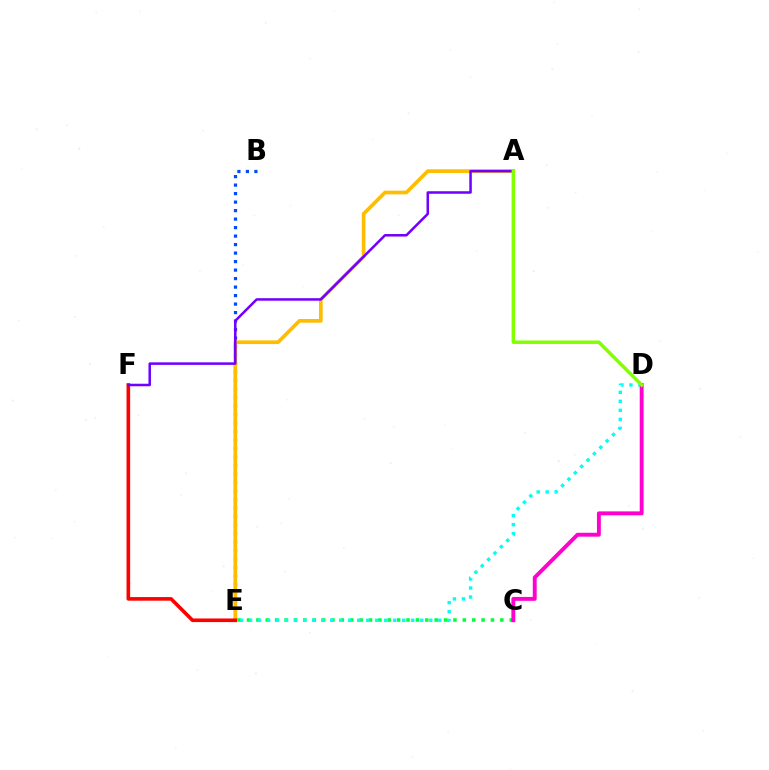{('C', 'E'): [{'color': '#00ff39', 'line_style': 'dotted', 'thickness': 2.55}], ('B', 'E'): [{'color': '#004bff', 'line_style': 'dotted', 'thickness': 2.31}], ('A', 'E'): [{'color': '#ffbd00', 'line_style': 'solid', 'thickness': 2.65}], ('E', 'F'): [{'color': '#ff0000', 'line_style': 'solid', 'thickness': 2.61}], ('D', 'E'): [{'color': '#00fff6', 'line_style': 'dotted', 'thickness': 2.45}], ('C', 'D'): [{'color': '#ff00cf', 'line_style': 'solid', 'thickness': 2.81}], ('A', 'F'): [{'color': '#7200ff', 'line_style': 'solid', 'thickness': 1.82}], ('A', 'D'): [{'color': '#84ff00', 'line_style': 'solid', 'thickness': 2.49}]}